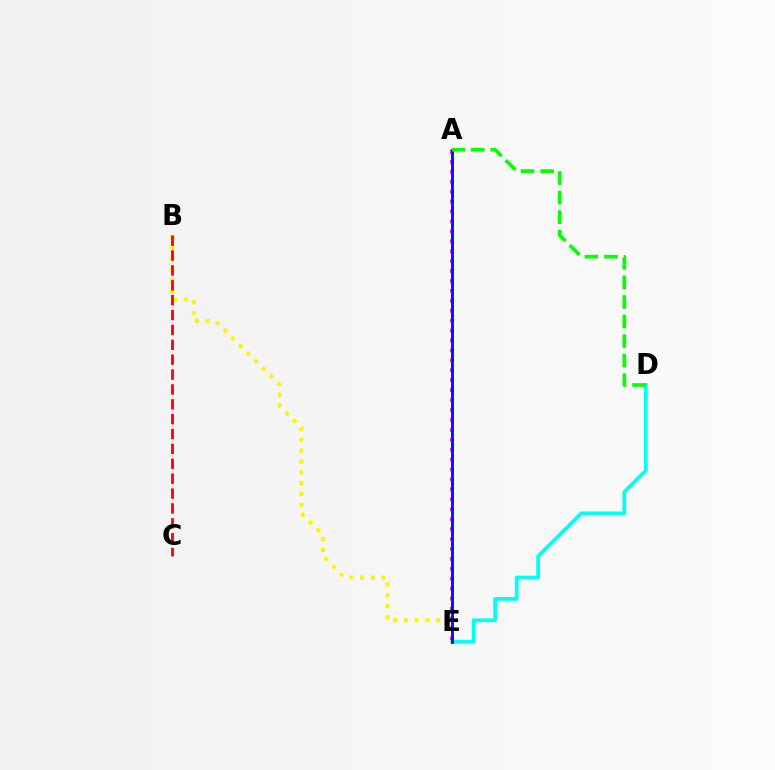{('D', 'E'): [{'color': '#00fff6', 'line_style': 'solid', 'thickness': 2.7}], ('B', 'E'): [{'color': '#fcf500', 'line_style': 'dotted', 'thickness': 2.94}], ('A', 'E'): [{'color': '#ee00ff', 'line_style': 'dotted', 'thickness': 2.7}, {'color': '#0010ff', 'line_style': 'solid', 'thickness': 2.06}], ('A', 'D'): [{'color': '#08ff00', 'line_style': 'dashed', 'thickness': 2.66}], ('B', 'C'): [{'color': '#ff0000', 'line_style': 'dashed', 'thickness': 2.02}]}